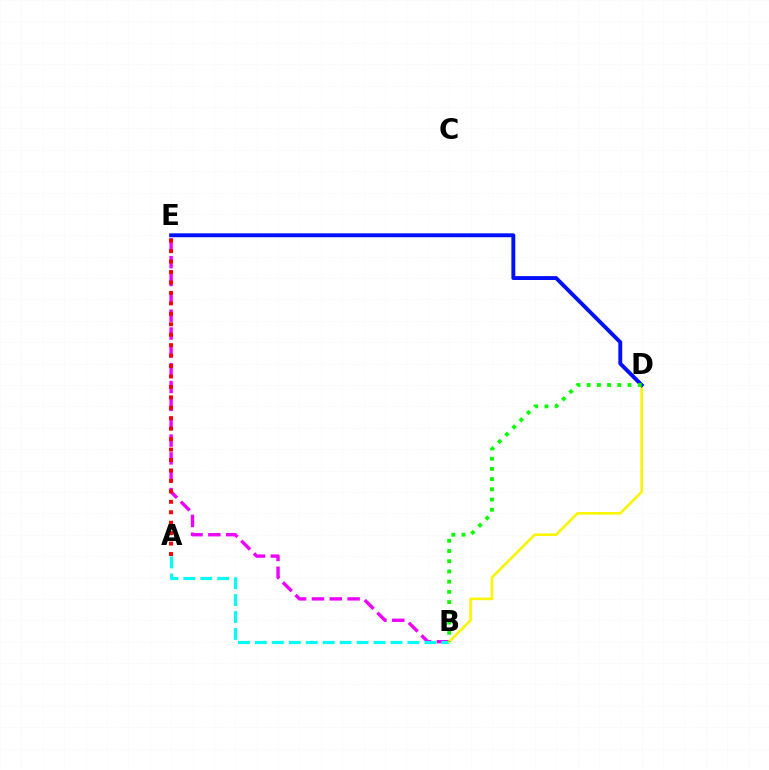{('B', 'E'): [{'color': '#ee00ff', 'line_style': 'dashed', 'thickness': 2.42}], ('A', 'B'): [{'color': '#00fff6', 'line_style': 'dashed', 'thickness': 2.3}], ('A', 'E'): [{'color': '#ff0000', 'line_style': 'dotted', 'thickness': 2.84}], ('B', 'D'): [{'color': '#fcf500', 'line_style': 'solid', 'thickness': 1.9}, {'color': '#08ff00', 'line_style': 'dotted', 'thickness': 2.78}], ('D', 'E'): [{'color': '#0010ff', 'line_style': 'solid', 'thickness': 2.81}]}